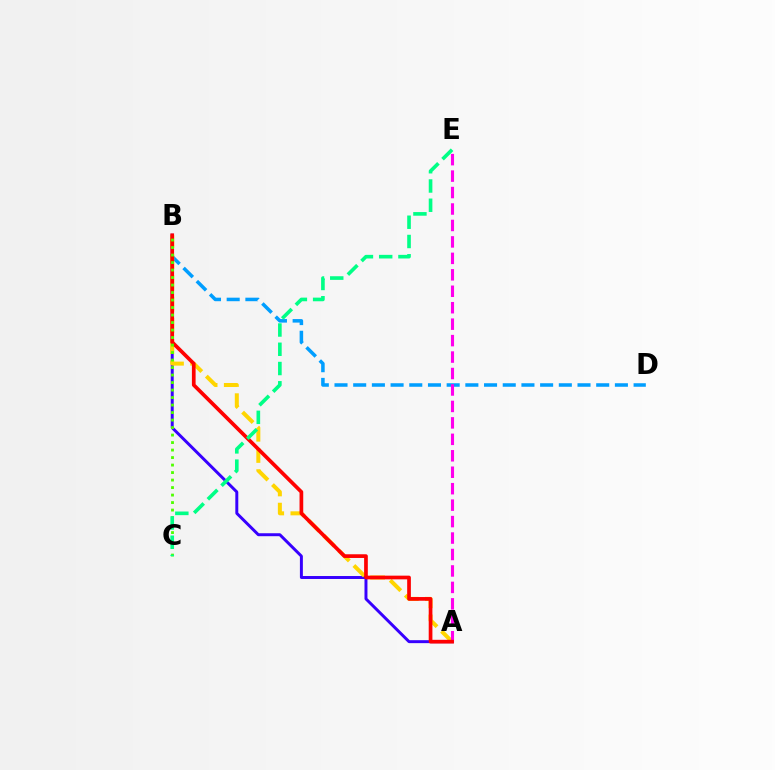{('A', 'B'): [{'color': '#3700ff', 'line_style': 'solid', 'thickness': 2.13}, {'color': '#ffd500', 'line_style': 'dashed', 'thickness': 2.88}, {'color': '#ff0000', 'line_style': 'solid', 'thickness': 2.66}], ('B', 'D'): [{'color': '#009eff', 'line_style': 'dashed', 'thickness': 2.54}], ('A', 'E'): [{'color': '#ff00ed', 'line_style': 'dashed', 'thickness': 2.23}], ('B', 'C'): [{'color': '#4fff00', 'line_style': 'dotted', 'thickness': 2.04}], ('C', 'E'): [{'color': '#00ff86', 'line_style': 'dashed', 'thickness': 2.62}]}